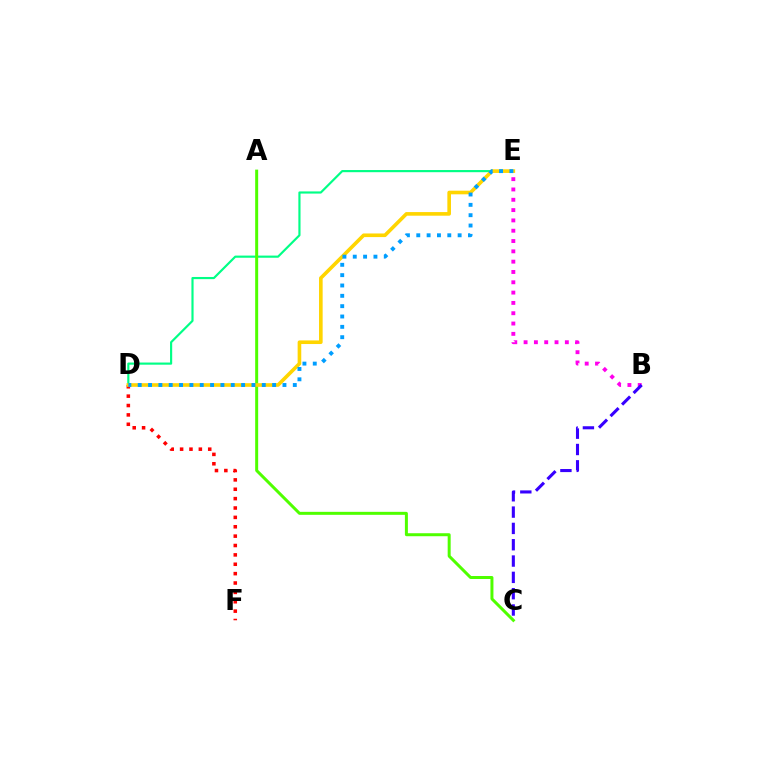{('D', 'E'): [{'color': '#00ff86', 'line_style': 'solid', 'thickness': 1.56}, {'color': '#ffd500', 'line_style': 'solid', 'thickness': 2.61}, {'color': '#009eff', 'line_style': 'dotted', 'thickness': 2.81}], ('D', 'F'): [{'color': '#ff0000', 'line_style': 'dotted', 'thickness': 2.55}], ('A', 'C'): [{'color': '#4fff00', 'line_style': 'solid', 'thickness': 2.15}], ('B', 'E'): [{'color': '#ff00ed', 'line_style': 'dotted', 'thickness': 2.8}], ('B', 'C'): [{'color': '#3700ff', 'line_style': 'dashed', 'thickness': 2.22}]}